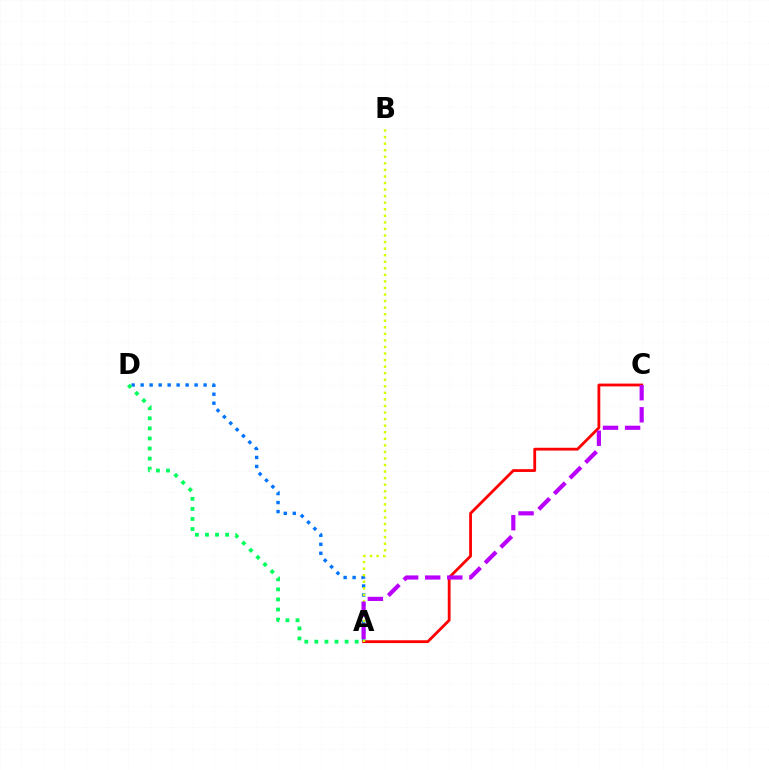{('A', 'D'): [{'color': '#0074ff', 'line_style': 'dotted', 'thickness': 2.44}, {'color': '#00ff5c', 'line_style': 'dotted', 'thickness': 2.74}], ('A', 'C'): [{'color': '#ff0000', 'line_style': 'solid', 'thickness': 2.02}, {'color': '#b900ff', 'line_style': 'dashed', 'thickness': 3.0}], ('A', 'B'): [{'color': '#d1ff00', 'line_style': 'dotted', 'thickness': 1.78}]}